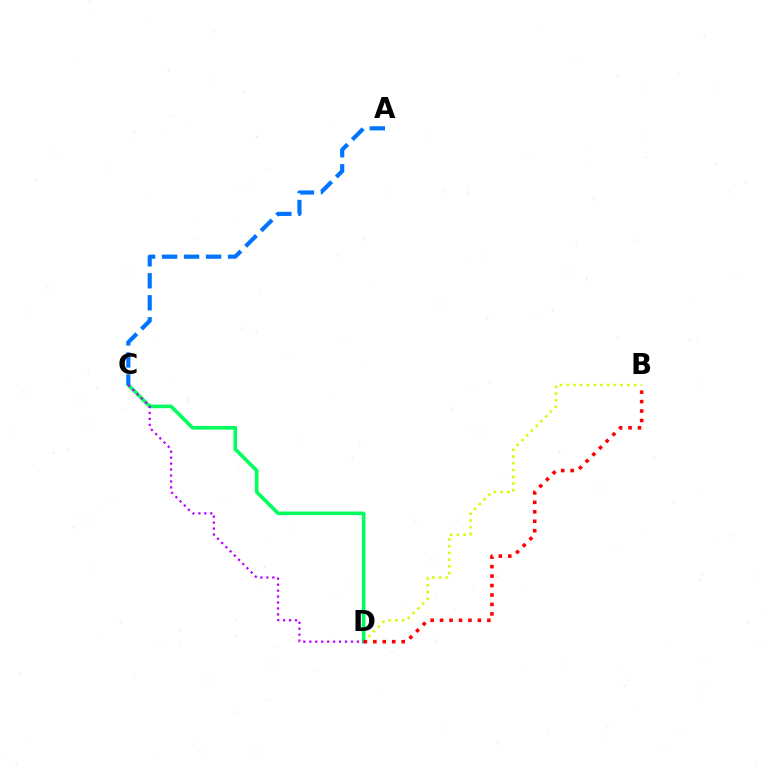{('B', 'D'): [{'color': '#d1ff00', 'line_style': 'dotted', 'thickness': 1.83}, {'color': '#ff0000', 'line_style': 'dotted', 'thickness': 2.57}], ('C', 'D'): [{'color': '#00ff5c', 'line_style': 'solid', 'thickness': 2.59}, {'color': '#b900ff', 'line_style': 'dotted', 'thickness': 1.62}], ('A', 'C'): [{'color': '#0074ff', 'line_style': 'dashed', 'thickness': 2.99}]}